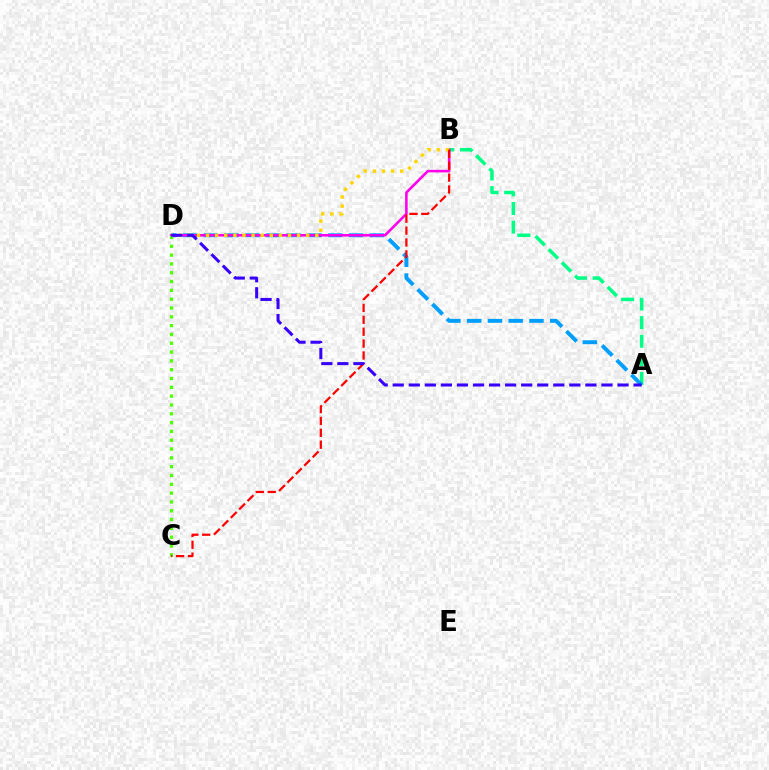{('A', 'B'): [{'color': '#00ff86', 'line_style': 'dashed', 'thickness': 2.53}], ('A', 'D'): [{'color': '#009eff', 'line_style': 'dashed', 'thickness': 2.82}, {'color': '#3700ff', 'line_style': 'dashed', 'thickness': 2.18}], ('B', 'D'): [{'color': '#ff00ed', 'line_style': 'solid', 'thickness': 1.84}, {'color': '#ffd500', 'line_style': 'dotted', 'thickness': 2.47}], ('C', 'D'): [{'color': '#4fff00', 'line_style': 'dotted', 'thickness': 2.4}], ('B', 'C'): [{'color': '#ff0000', 'line_style': 'dashed', 'thickness': 1.61}]}